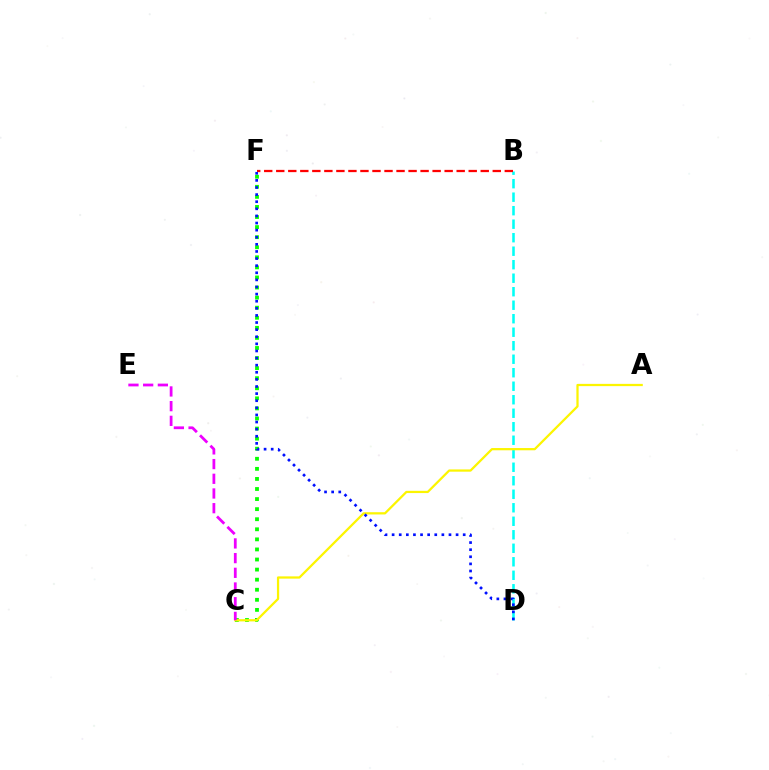{('C', 'F'): [{'color': '#08ff00', 'line_style': 'dotted', 'thickness': 2.74}], ('B', 'D'): [{'color': '#00fff6', 'line_style': 'dashed', 'thickness': 1.83}], ('A', 'C'): [{'color': '#fcf500', 'line_style': 'solid', 'thickness': 1.62}], ('B', 'F'): [{'color': '#ff0000', 'line_style': 'dashed', 'thickness': 1.63}], ('D', 'F'): [{'color': '#0010ff', 'line_style': 'dotted', 'thickness': 1.93}], ('C', 'E'): [{'color': '#ee00ff', 'line_style': 'dashed', 'thickness': 2.0}]}